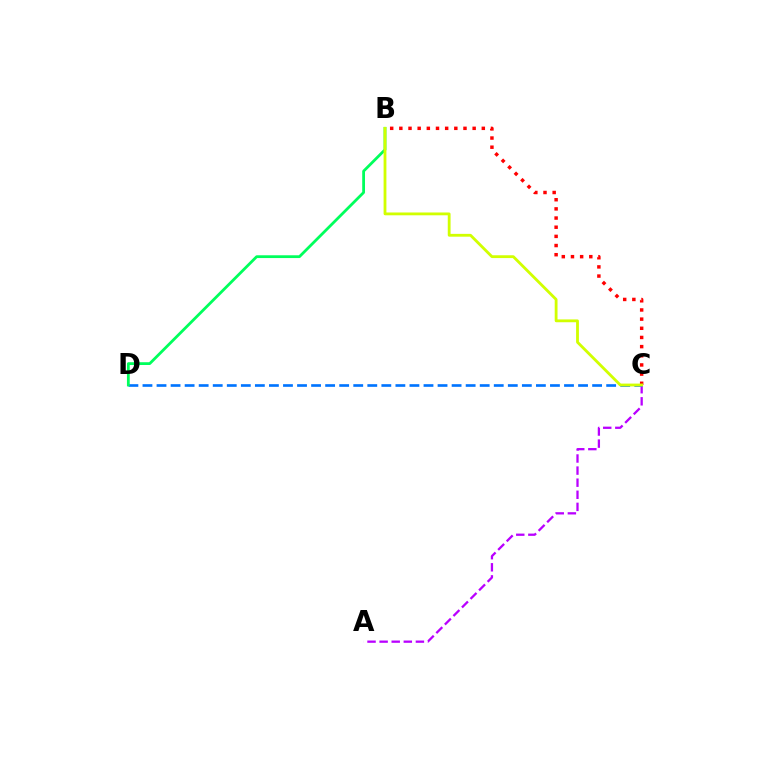{('A', 'C'): [{'color': '#b900ff', 'line_style': 'dashed', 'thickness': 1.64}], ('C', 'D'): [{'color': '#0074ff', 'line_style': 'dashed', 'thickness': 1.91}], ('B', 'D'): [{'color': '#00ff5c', 'line_style': 'solid', 'thickness': 2.0}], ('B', 'C'): [{'color': '#ff0000', 'line_style': 'dotted', 'thickness': 2.49}, {'color': '#d1ff00', 'line_style': 'solid', 'thickness': 2.03}]}